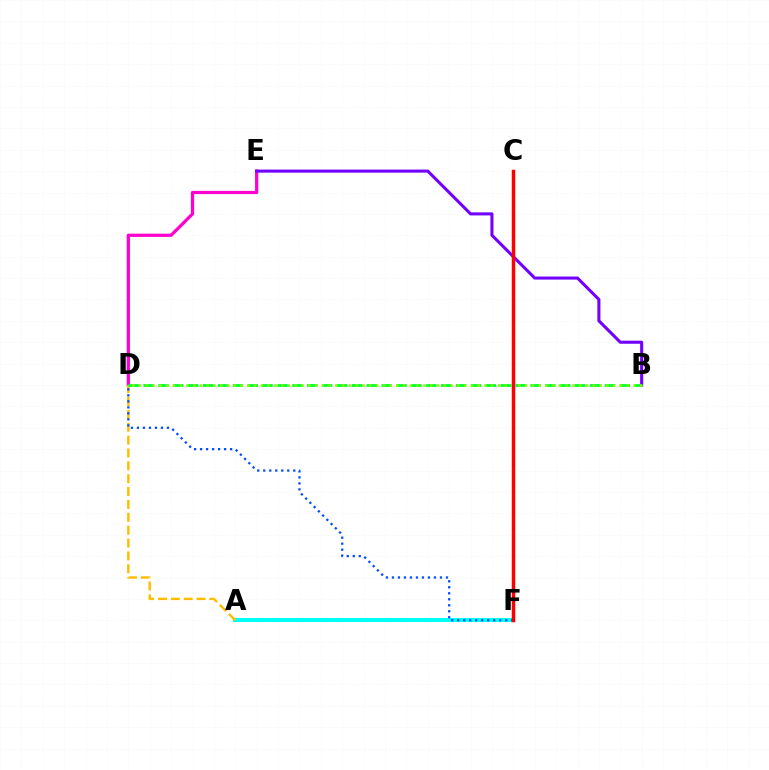{('A', 'F'): [{'color': '#00fff6', 'line_style': 'solid', 'thickness': 2.93}], ('D', 'E'): [{'color': '#ff00cf', 'line_style': 'solid', 'thickness': 2.34}], ('A', 'D'): [{'color': '#ffbd00', 'line_style': 'dashed', 'thickness': 1.75}], ('B', 'D'): [{'color': '#00ff39', 'line_style': 'dashed', 'thickness': 2.02}, {'color': '#84ff00', 'line_style': 'dotted', 'thickness': 1.84}], ('D', 'F'): [{'color': '#004bff', 'line_style': 'dotted', 'thickness': 1.63}], ('B', 'E'): [{'color': '#7200ff', 'line_style': 'solid', 'thickness': 2.21}], ('C', 'F'): [{'color': '#ff0000', 'line_style': 'solid', 'thickness': 2.48}]}